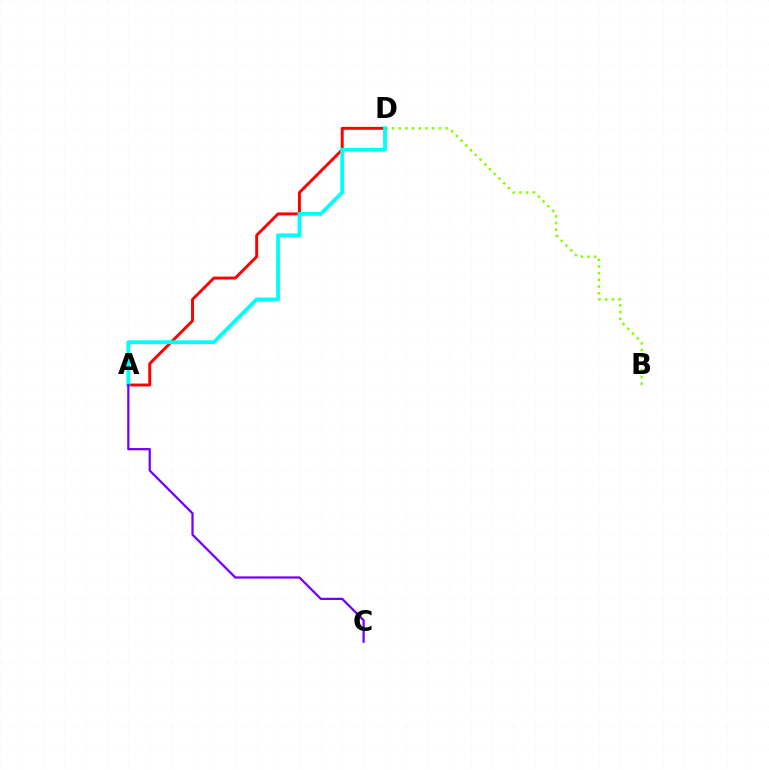{('B', 'D'): [{'color': '#84ff00', 'line_style': 'dotted', 'thickness': 1.82}], ('A', 'D'): [{'color': '#ff0000', 'line_style': 'solid', 'thickness': 2.1}, {'color': '#00fff6', 'line_style': 'solid', 'thickness': 2.75}], ('A', 'C'): [{'color': '#7200ff', 'line_style': 'solid', 'thickness': 1.62}]}